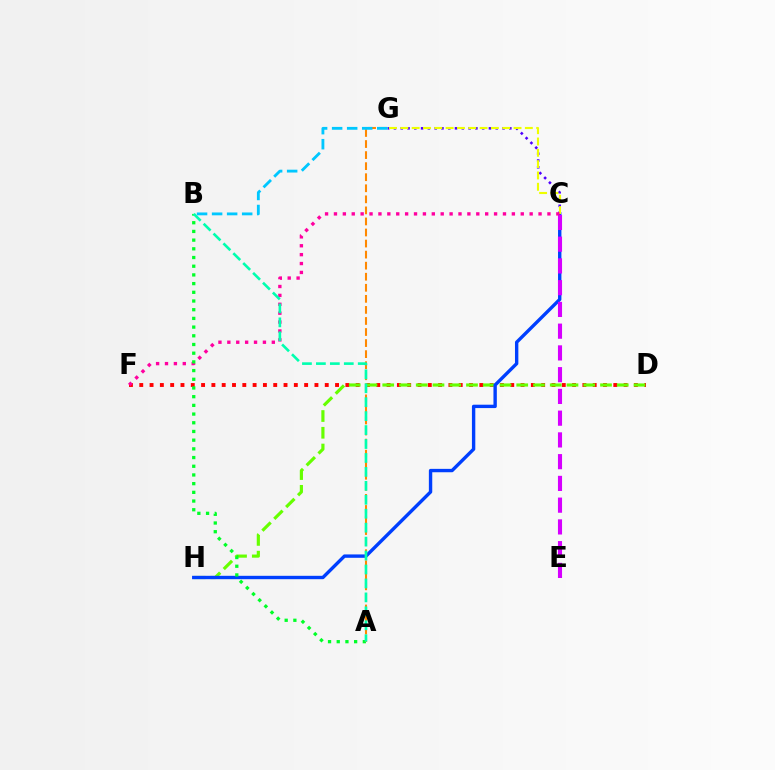{('D', 'F'): [{'color': '#ff0000', 'line_style': 'dotted', 'thickness': 2.8}], ('D', 'H'): [{'color': '#66ff00', 'line_style': 'dashed', 'thickness': 2.28}], ('C', 'G'): [{'color': '#4f00ff', 'line_style': 'dotted', 'thickness': 1.84}, {'color': '#eeff00', 'line_style': 'dashed', 'thickness': 1.54}], ('C', 'H'): [{'color': '#003fff', 'line_style': 'solid', 'thickness': 2.43}], ('C', 'E'): [{'color': '#d600ff', 'line_style': 'dashed', 'thickness': 2.95}], ('C', 'F'): [{'color': '#ff00a0', 'line_style': 'dotted', 'thickness': 2.42}], ('A', 'B'): [{'color': '#00ff27', 'line_style': 'dotted', 'thickness': 2.36}, {'color': '#00ffaf', 'line_style': 'dashed', 'thickness': 1.89}], ('A', 'G'): [{'color': '#ff8800', 'line_style': 'dashed', 'thickness': 1.5}], ('B', 'G'): [{'color': '#00c7ff', 'line_style': 'dashed', 'thickness': 2.04}]}